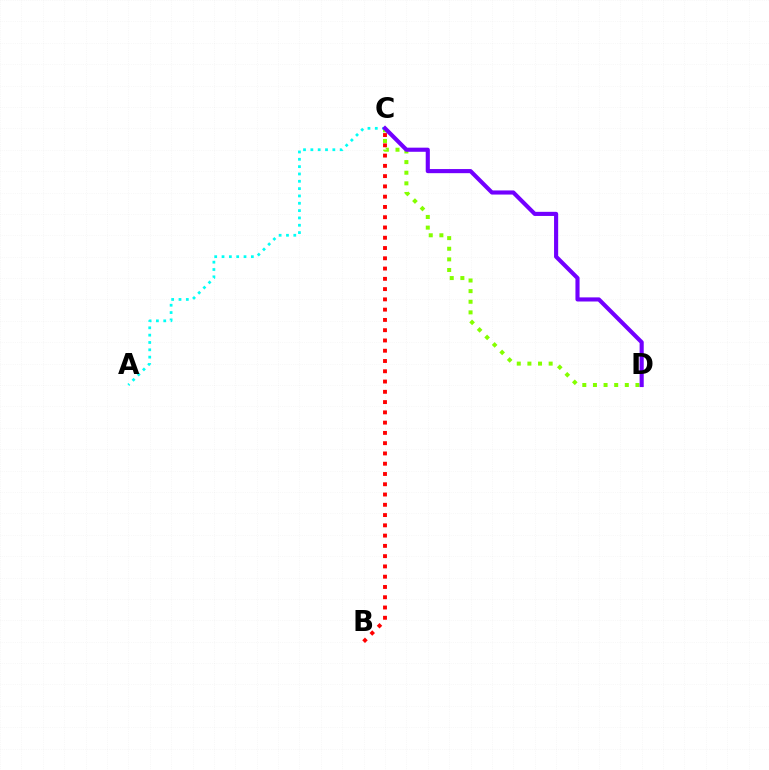{('C', 'D'): [{'color': '#84ff00', 'line_style': 'dotted', 'thickness': 2.89}, {'color': '#7200ff', 'line_style': 'solid', 'thickness': 2.97}], ('B', 'C'): [{'color': '#ff0000', 'line_style': 'dotted', 'thickness': 2.79}], ('A', 'C'): [{'color': '#00fff6', 'line_style': 'dotted', 'thickness': 1.99}]}